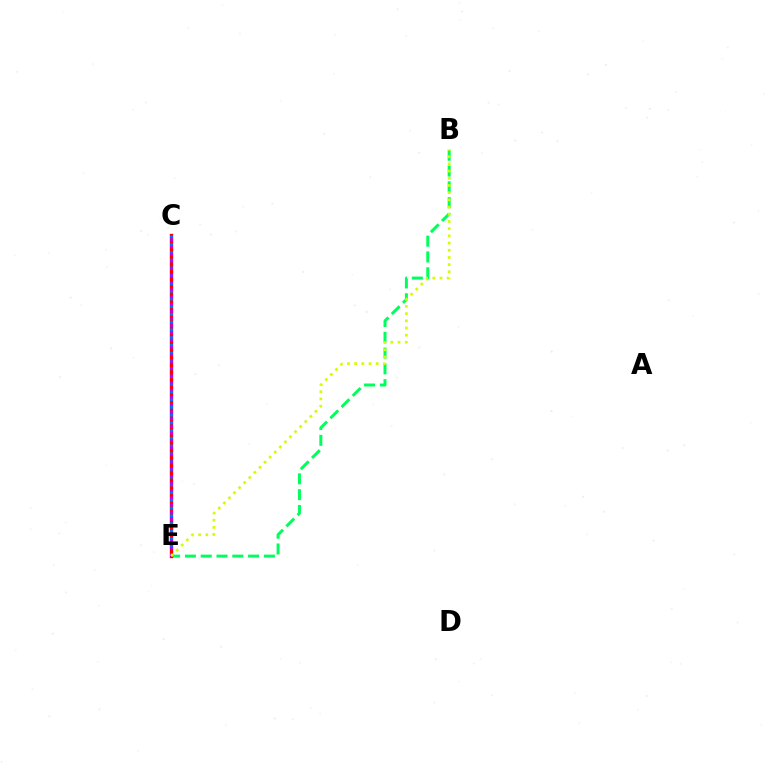{('B', 'E'): [{'color': '#00ff5c', 'line_style': 'dashed', 'thickness': 2.15}, {'color': '#d1ff00', 'line_style': 'dotted', 'thickness': 1.96}], ('C', 'E'): [{'color': '#ff0000', 'line_style': 'solid', 'thickness': 2.44}, {'color': '#0074ff', 'line_style': 'dotted', 'thickness': 2.1}, {'color': '#b900ff', 'line_style': 'dotted', 'thickness': 1.95}]}